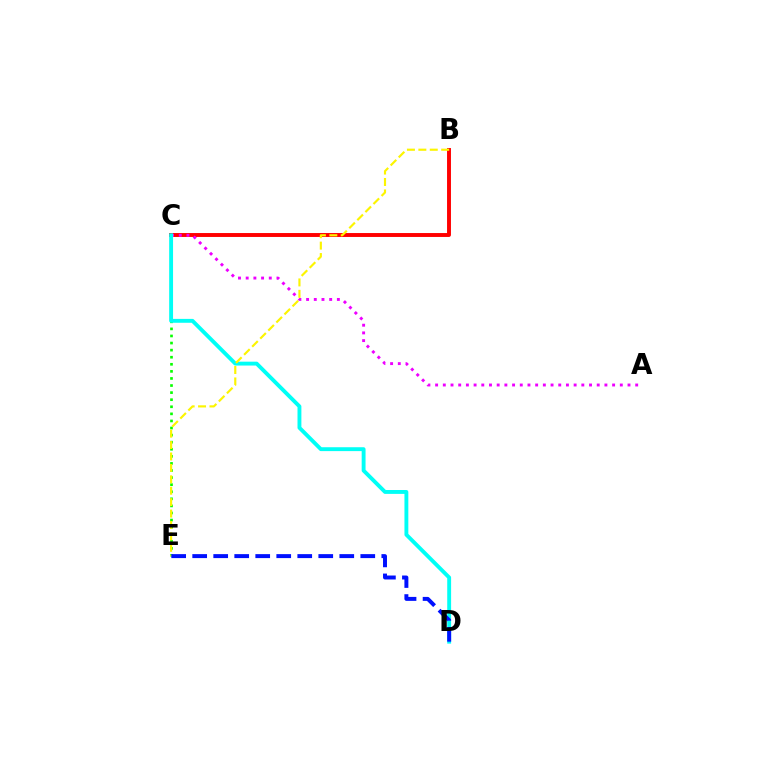{('B', 'C'): [{'color': '#ff0000', 'line_style': 'solid', 'thickness': 2.82}], ('C', 'E'): [{'color': '#08ff00', 'line_style': 'dotted', 'thickness': 1.92}], ('A', 'C'): [{'color': '#ee00ff', 'line_style': 'dotted', 'thickness': 2.09}], ('C', 'D'): [{'color': '#00fff6', 'line_style': 'solid', 'thickness': 2.79}], ('B', 'E'): [{'color': '#fcf500', 'line_style': 'dashed', 'thickness': 1.55}], ('D', 'E'): [{'color': '#0010ff', 'line_style': 'dashed', 'thickness': 2.85}]}